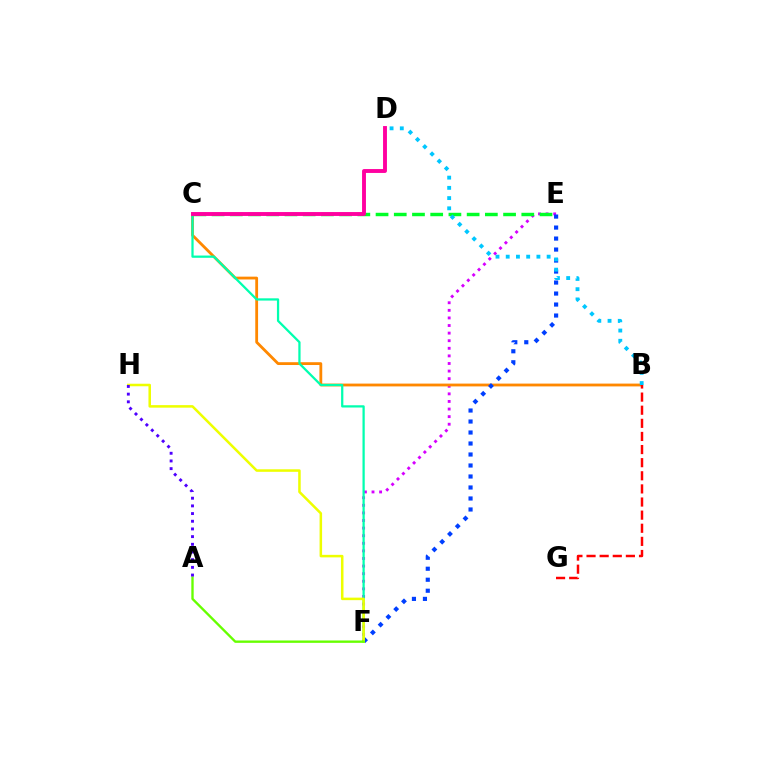{('E', 'F'): [{'color': '#d600ff', 'line_style': 'dotted', 'thickness': 2.06}, {'color': '#003fff', 'line_style': 'dotted', 'thickness': 2.99}], ('B', 'C'): [{'color': '#ff8800', 'line_style': 'solid', 'thickness': 2.03}], ('C', 'E'): [{'color': '#00ff27', 'line_style': 'dashed', 'thickness': 2.47}], ('C', 'F'): [{'color': '#00ffaf', 'line_style': 'solid', 'thickness': 1.62}], ('B', 'D'): [{'color': '#00c7ff', 'line_style': 'dotted', 'thickness': 2.78}], ('C', 'D'): [{'color': '#ff00a0', 'line_style': 'solid', 'thickness': 2.8}], ('F', 'H'): [{'color': '#eeff00', 'line_style': 'solid', 'thickness': 1.82}], ('A', 'F'): [{'color': '#66ff00', 'line_style': 'solid', 'thickness': 1.7}], ('B', 'G'): [{'color': '#ff0000', 'line_style': 'dashed', 'thickness': 1.78}], ('A', 'H'): [{'color': '#4f00ff', 'line_style': 'dotted', 'thickness': 2.09}]}